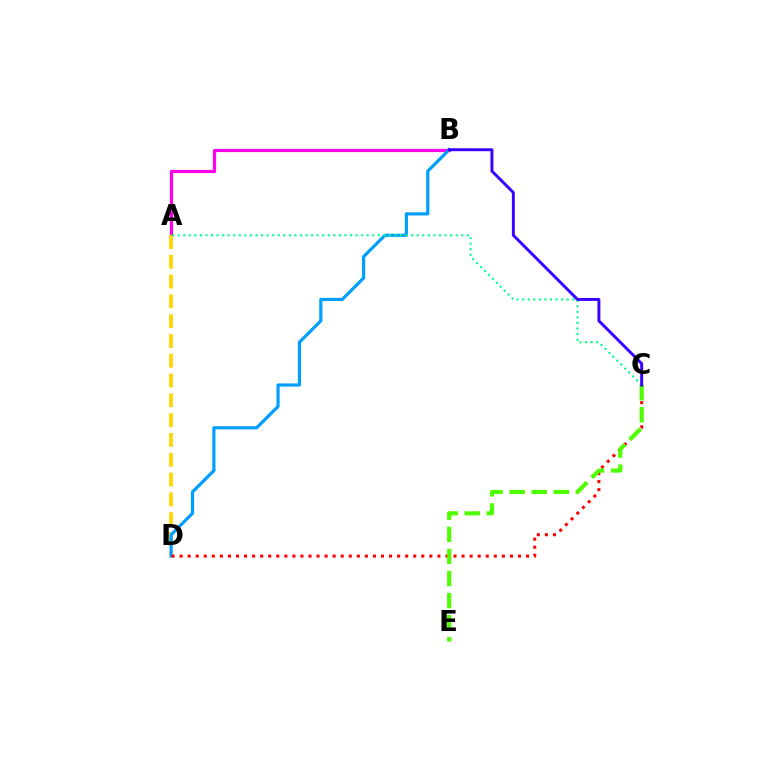{('A', 'B'): [{'color': '#ff00ed', 'line_style': 'solid', 'thickness': 2.31}], ('A', 'D'): [{'color': '#ffd500', 'line_style': 'dashed', 'thickness': 2.69}], ('B', 'D'): [{'color': '#009eff', 'line_style': 'solid', 'thickness': 2.29}], ('C', 'D'): [{'color': '#ff0000', 'line_style': 'dotted', 'thickness': 2.19}], ('C', 'E'): [{'color': '#4fff00', 'line_style': 'dashed', 'thickness': 3.0}], ('A', 'C'): [{'color': '#00ff86', 'line_style': 'dotted', 'thickness': 1.51}], ('B', 'C'): [{'color': '#3700ff', 'line_style': 'solid', 'thickness': 2.11}]}